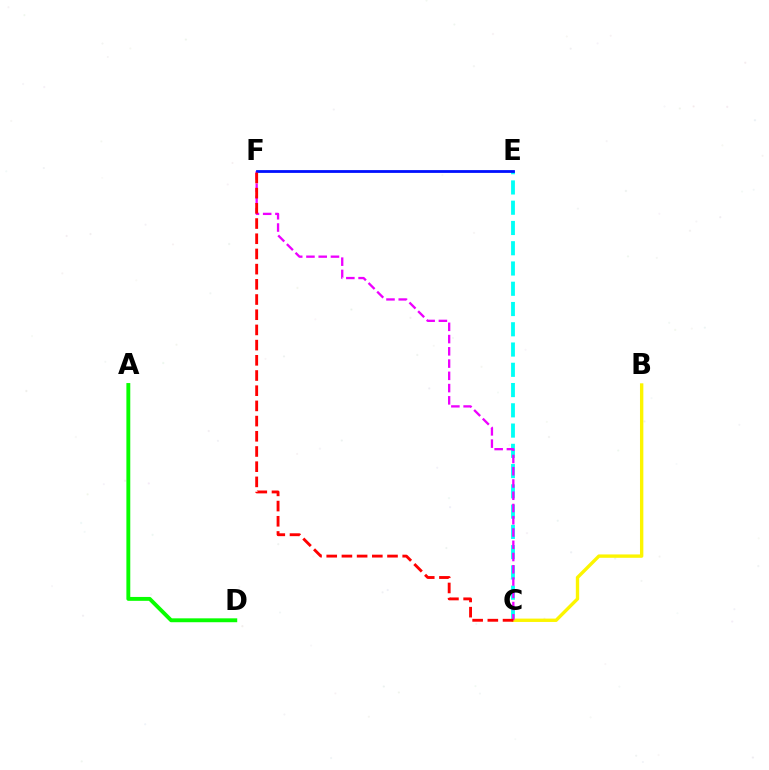{('C', 'E'): [{'color': '#00fff6', 'line_style': 'dashed', 'thickness': 2.75}], ('B', 'C'): [{'color': '#fcf500', 'line_style': 'solid', 'thickness': 2.42}], ('C', 'F'): [{'color': '#ee00ff', 'line_style': 'dashed', 'thickness': 1.66}, {'color': '#ff0000', 'line_style': 'dashed', 'thickness': 2.06}], ('A', 'D'): [{'color': '#08ff00', 'line_style': 'solid', 'thickness': 2.8}], ('E', 'F'): [{'color': '#0010ff', 'line_style': 'solid', 'thickness': 2.01}]}